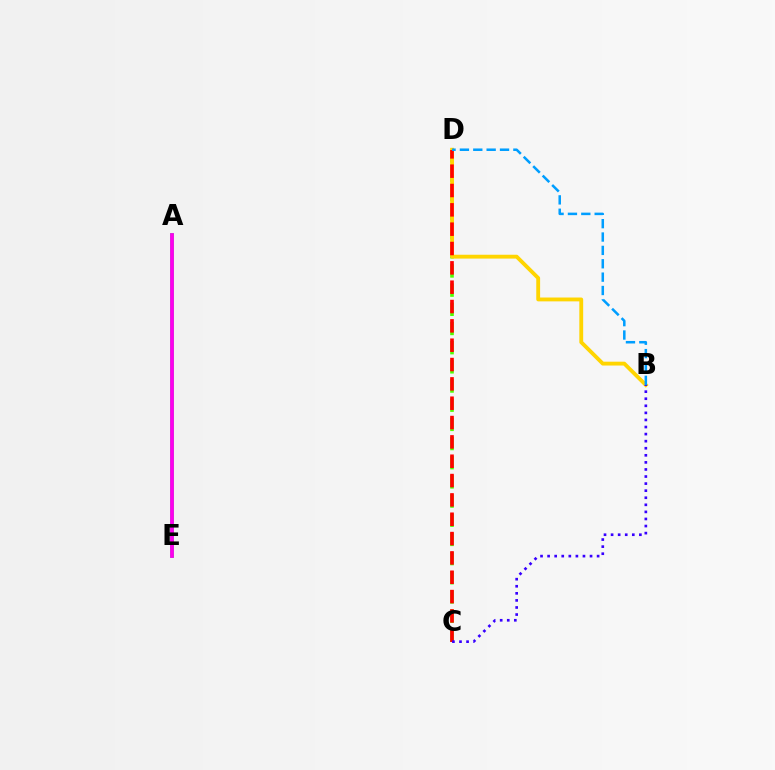{('C', 'D'): [{'color': '#4fff00', 'line_style': 'dashed', 'thickness': 2.61}, {'color': '#ff0000', 'line_style': 'dashed', 'thickness': 2.63}], ('B', 'D'): [{'color': '#ffd500', 'line_style': 'solid', 'thickness': 2.77}, {'color': '#009eff', 'line_style': 'dashed', 'thickness': 1.82}], ('B', 'C'): [{'color': '#3700ff', 'line_style': 'dotted', 'thickness': 1.92}], ('A', 'E'): [{'color': '#00ff86', 'line_style': 'solid', 'thickness': 2.69}, {'color': '#ff00ed', 'line_style': 'solid', 'thickness': 2.72}]}